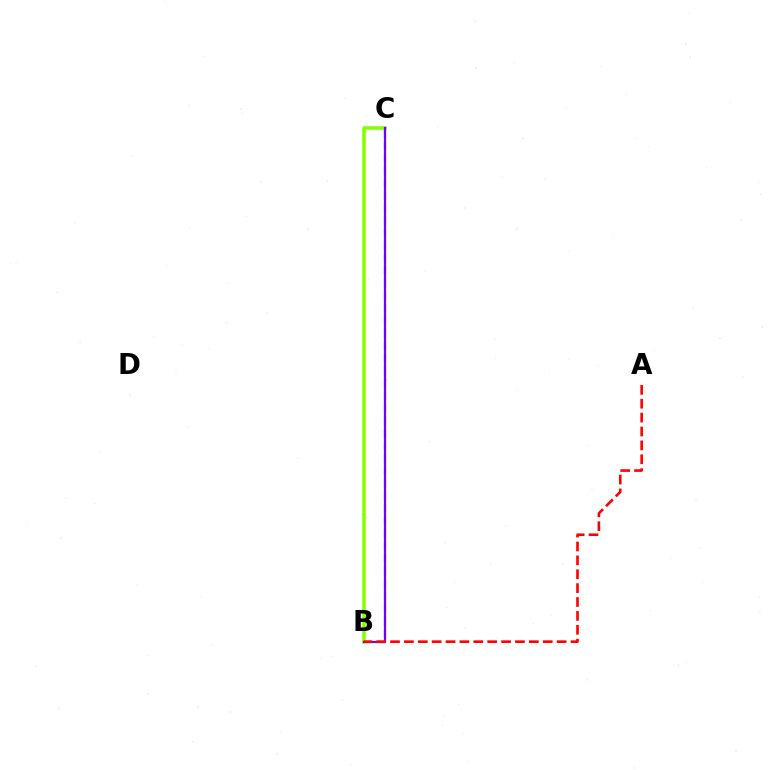{('B', 'C'): [{'color': '#00fff6', 'line_style': 'dashed', 'thickness': 1.7}, {'color': '#84ff00', 'line_style': 'solid', 'thickness': 2.56}, {'color': '#7200ff', 'line_style': 'solid', 'thickness': 1.59}], ('A', 'B'): [{'color': '#ff0000', 'line_style': 'dashed', 'thickness': 1.89}]}